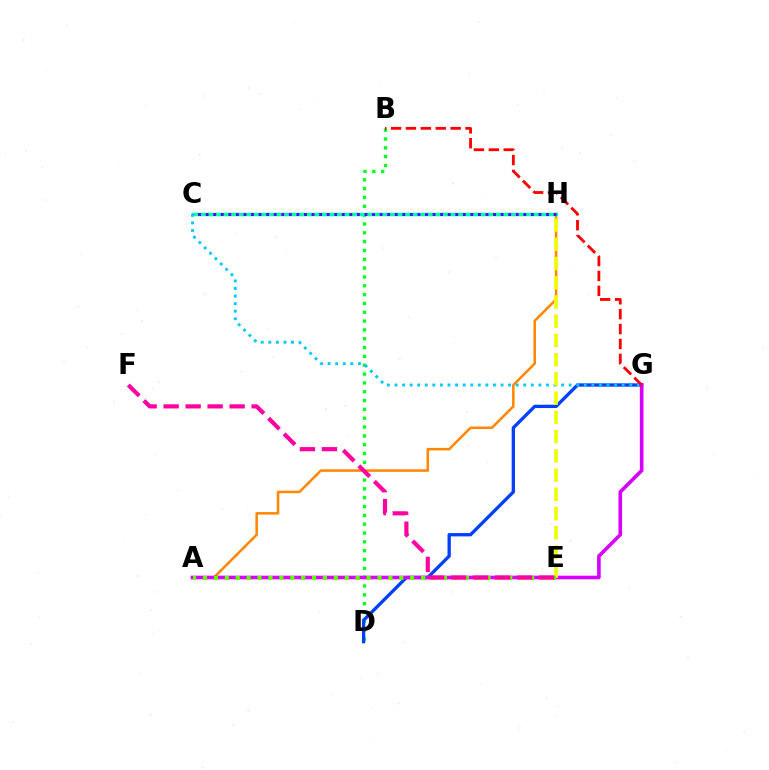{('B', 'D'): [{'color': '#00ff27', 'line_style': 'dotted', 'thickness': 2.4}], ('A', 'H'): [{'color': '#ff8800', 'line_style': 'solid', 'thickness': 1.83}], ('D', 'G'): [{'color': '#003fff', 'line_style': 'solid', 'thickness': 2.39}], ('C', 'H'): [{'color': '#00ffaf', 'line_style': 'solid', 'thickness': 2.5}, {'color': '#4f00ff', 'line_style': 'dotted', 'thickness': 2.06}], ('C', 'G'): [{'color': '#00c7ff', 'line_style': 'dotted', 'thickness': 2.06}], ('A', 'G'): [{'color': '#d600ff', 'line_style': 'solid', 'thickness': 2.61}], ('B', 'G'): [{'color': '#ff0000', 'line_style': 'dashed', 'thickness': 2.02}], ('E', 'H'): [{'color': '#eeff00', 'line_style': 'dashed', 'thickness': 2.61}], ('A', 'E'): [{'color': '#66ff00', 'line_style': 'dotted', 'thickness': 2.96}], ('E', 'F'): [{'color': '#ff00a0', 'line_style': 'dashed', 'thickness': 2.99}]}